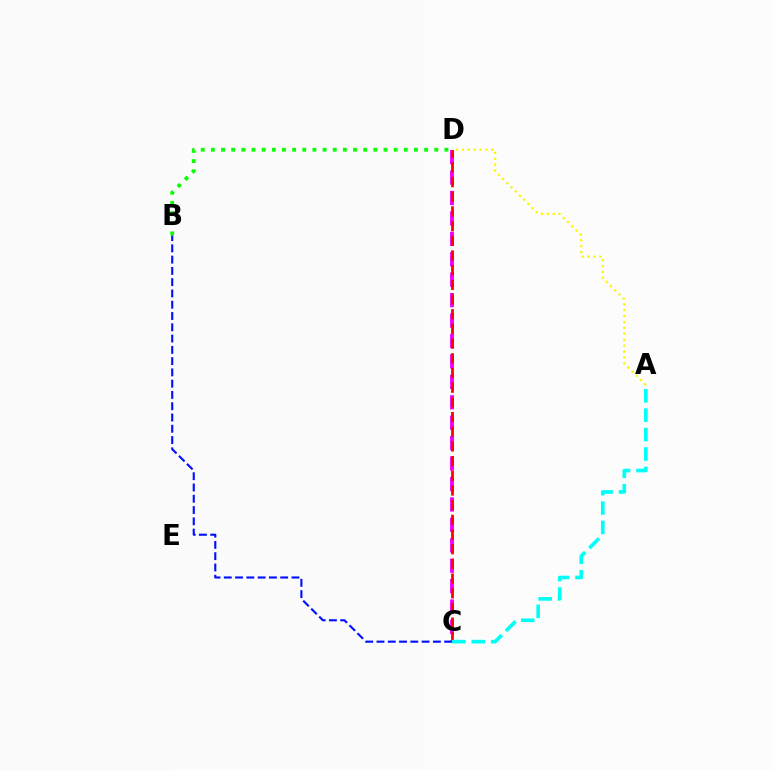{('A', 'D'): [{'color': '#fcf500', 'line_style': 'dotted', 'thickness': 1.6}], ('C', 'D'): [{'color': '#ee00ff', 'line_style': 'dashed', 'thickness': 2.78}, {'color': '#ff0000', 'line_style': 'dashed', 'thickness': 2.0}], ('B', 'C'): [{'color': '#0010ff', 'line_style': 'dashed', 'thickness': 1.53}], ('B', 'D'): [{'color': '#08ff00', 'line_style': 'dotted', 'thickness': 2.76}], ('A', 'C'): [{'color': '#00fff6', 'line_style': 'dashed', 'thickness': 2.64}]}